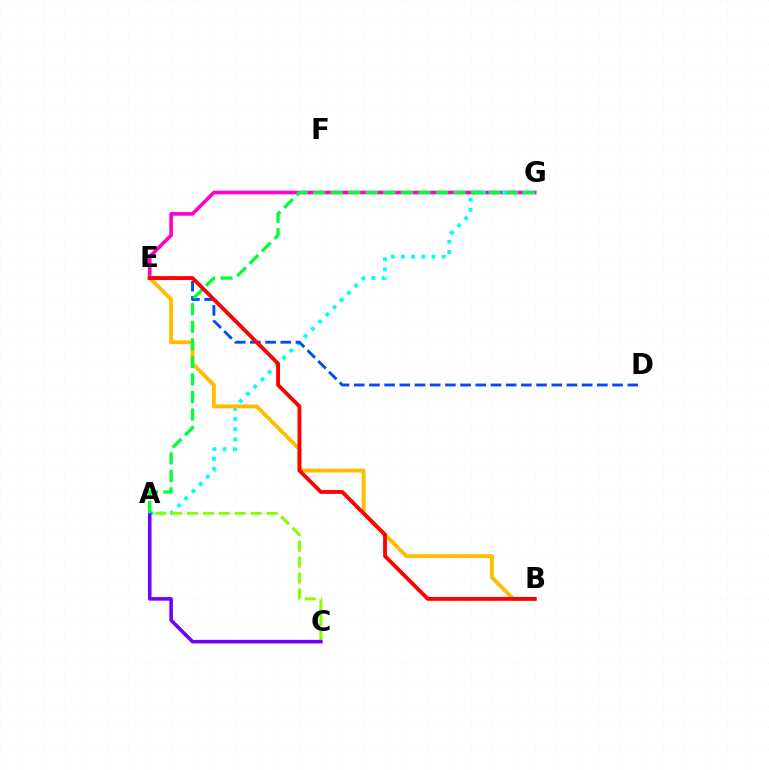{('E', 'G'): [{'color': '#ff00cf', 'line_style': 'solid', 'thickness': 2.61}], ('A', 'G'): [{'color': '#00fff6', 'line_style': 'dotted', 'thickness': 2.77}, {'color': '#00ff39', 'line_style': 'dashed', 'thickness': 2.39}], ('D', 'E'): [{'color': '#004bff', 'line_style': 'dashed', 'thickness': 2.06}], ('A', 'C'): [{'color': '#84ff00', 'line_style': 'dashed', 'thickness': 2.16}, {'color': '#7200ff', 'line_style': 'solid', 'thickness': 2.58}], ('B', 'E'): [{'color': '#ffbd00', 'line_style': 'solid', 'thickness': 2.78}, {'color': '#ff0000', 'line_style': 'solid', 'thickness': 2.75}]}